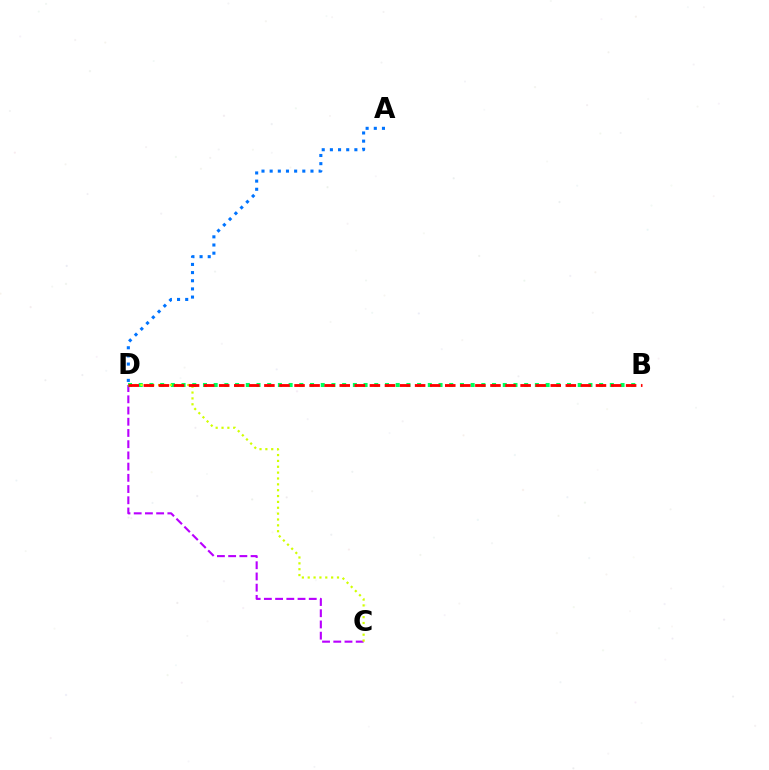{('C', 'D'): [{'color': '#b900ff', 'line_style': 'dashed', 'thickness': 1.52}, {'color': '#d1ff00', 'line_style': 'dotted', 'thickness': 1.59}], ('B', 'D'): [{'color': '#00ff5c', 'line_style': 'dotted', 'thickness': 2.91}, {'color': '#ff0000', 'line_style': 'dashed', 'thickness': 2.05}], ('A', 'D'): [{'color': '#0074ff', 'line_style': 'dotted', 'thickness': 2.22}]}